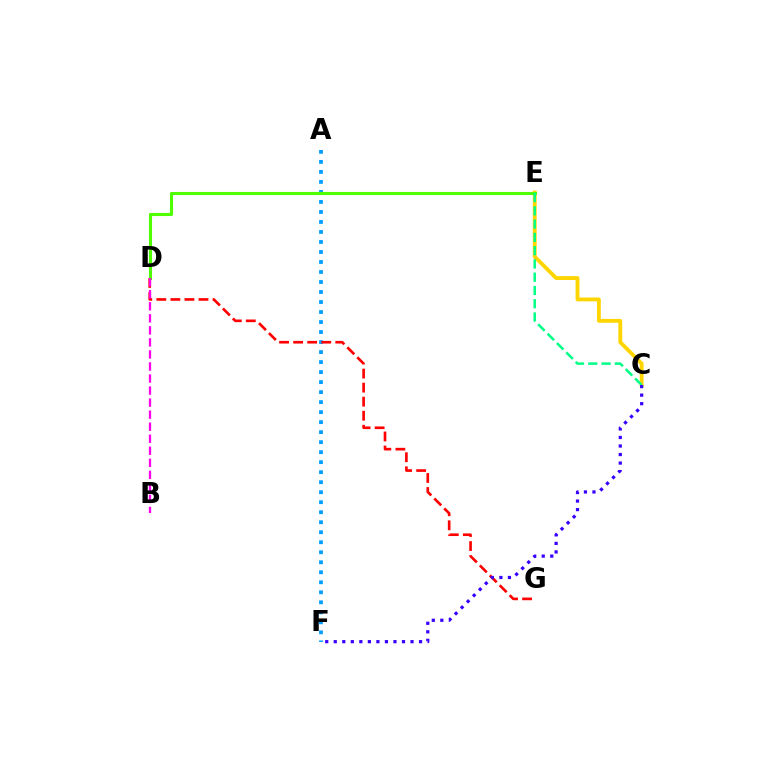{('C', 'E'): [{'color': '#ffd500', 'line_style': 'solid', 'thickness': 2.77}, {'color': '#00ff86', 'line_style': 'dashed', 'thickness': 1.8}], ('A', 'F'): [{'color': '#009eff', 'line_style': 'dotted', 'thickness': 2.72}], ('D', 'E'): [{'color': '#4fff00', 'line_style': 'solid', 'thickness': 2.21}], ('D', 'G'): [{'color': '#ff0000', 'line_style': 'dashed', 'thickness': 1.91}], ('C', 'F'): [{'color': '#3700ff', 'line_style': 'dotted', 'thickness': 2.32}], ('B', 'D'): [{'color': '#ff00ed', 'line_style': 'dashed', 'thickness': 1.64}]}